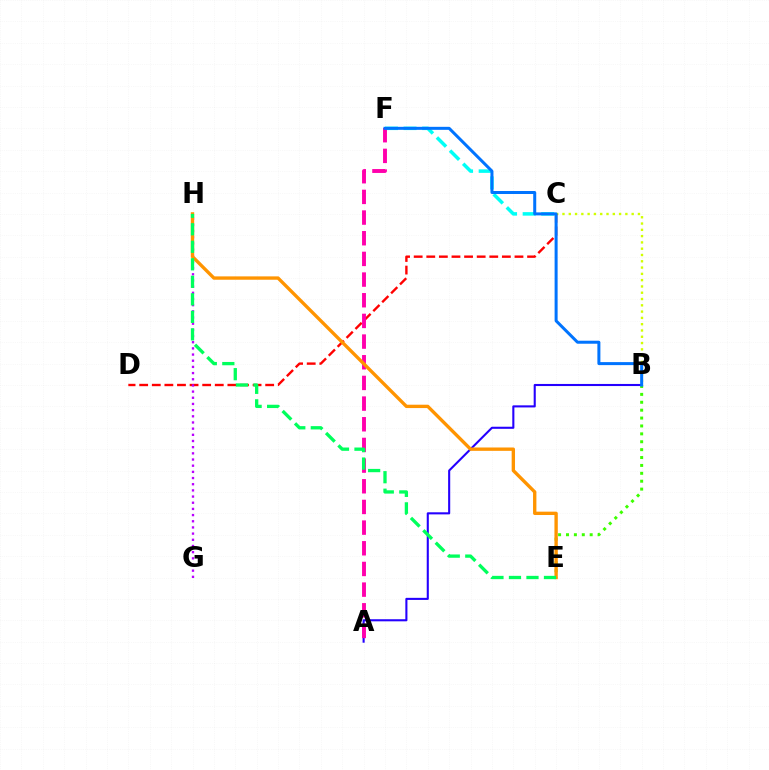{('B', 'E'): [{'color': '#3dff00', 'line_style': 'dotted', 'thickness': 2.14}], ('B', 'C'): [{'color': '#d1ff00', 'line_style': 'dotted', 'thickness': 1.71}], ('A', 'B'): [{'color': '#2500ff', 'line_style': 'solid', 'thickness': 1.5}], ('C', 'F'): [{'color': '#00fff6', 'line_style': 'dashed', 'thickness': 2.52}], ('C', 'D'): [{'color': '#ff0000', 'line_style': 'dashed', 'thickness': 1.71}], ('G', 'H'): [{'color': '#b900ff', 'line_style': 'dotted', 'thickness': 1.68}], ('A', 'F'): [{'color': '#ff00ac', 'line_style': 'dashed', 'thickness': 2.81}], ('B', 'F'): [{'color': '#0074ff', 'line_style': 'solid', 'thickness': 2.17}], ('E', 'H'): [{'color': '#ff9400', 'line_style': 'solid', 'thickness': 2.42}, {'color': '#00ff5c', 'line_style': 'dashed', 'thickness': 2.38}]}